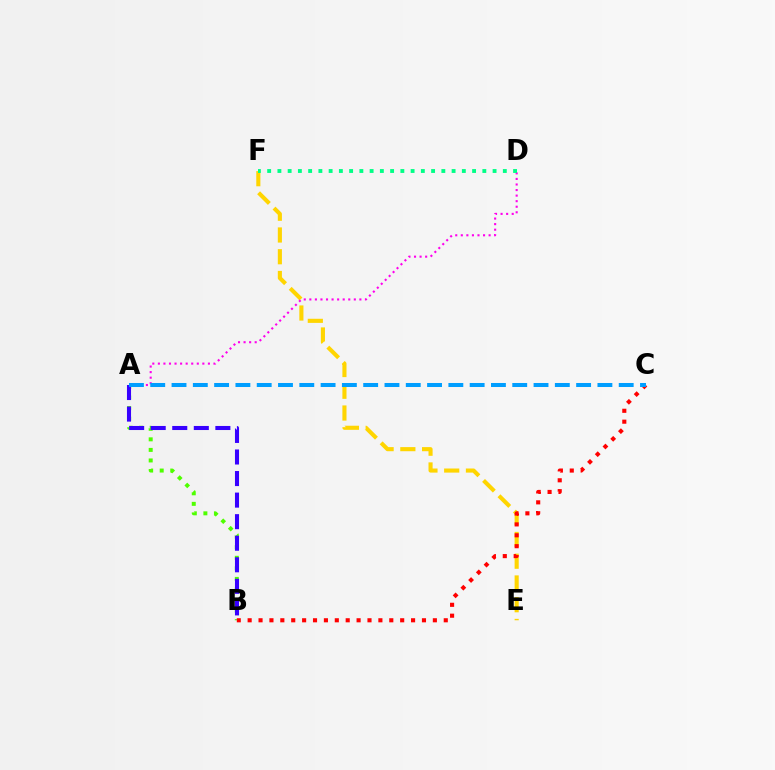{('E', 'F'): [{'color': '#ffd500', 'line_style': 'dashed', 'thickness': 2.95}], ('A', 'B'): [{'color': '#4fff00', 'line_style': 'dotted', 'thickness': 2.87}, {'color': '#3700ff', 'line_style': 'dashed', 'thickness': 2.93}], ('B', 'C'): [{'color': '#ff0000', 'line_style': 'dotted', 'thickness': 2.96}], ('A', 'D'): [{'color': '#ff00ed', 'line_style': 'dotted', 'thickness': 1.51}], ('A', 'C'): [{'color': '#009eff', 'line_style': 'dashed', 'thickness': 2.89}], ('D', 'F'): [{'color': '#00ff86', 'line_style': 'dotted', 'thickness': 2.78}]}